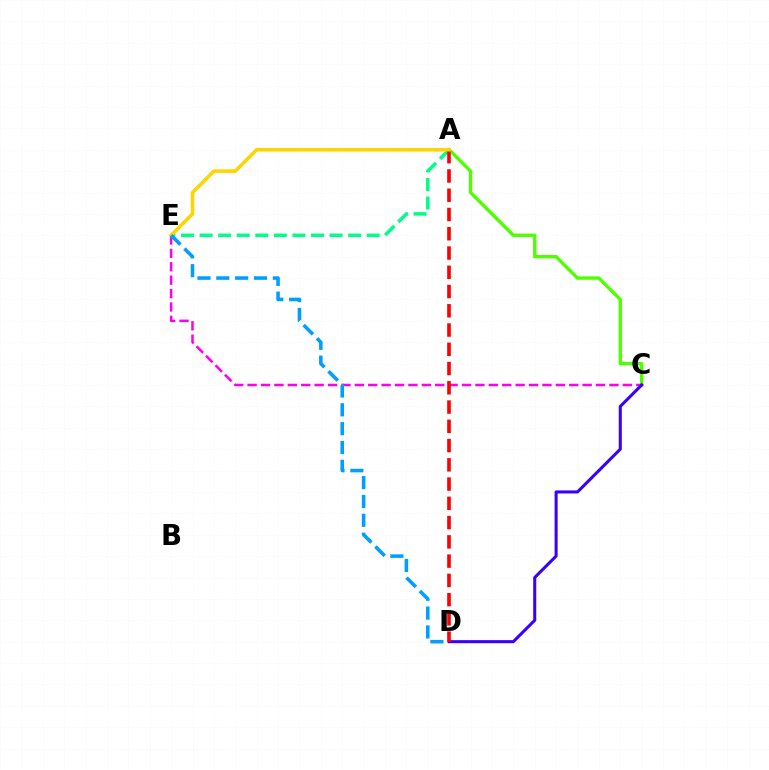{('A', 'E'): [{'color': '#00ff86', 'line_style': 'dashed', 'thickness': 2.52}, {'color': '#ffd500', 'line_style': 'solid', 'thickness': 2.56}], ('A', 'C'): [{'color': '#4fff00', 'line_style': 'solid', 'thickness': 2.43}], ('C', 'E'): [{'color': '#ff00ed', 'line_style': 'dashed', 'thickness': 1.82}], ('C', 'D'): [{'color': '#3700ff', 'line_style': 'solid', 'thickness': 2.19}], ('A', 'D'): [{'color': '#ff0000', 'line_style': 'dashed', 'thickness': 2.62}], ('D', 'E'): [{'color': '#009eff', 'line_style': 'dashed', 'thickness': 2.56}]}